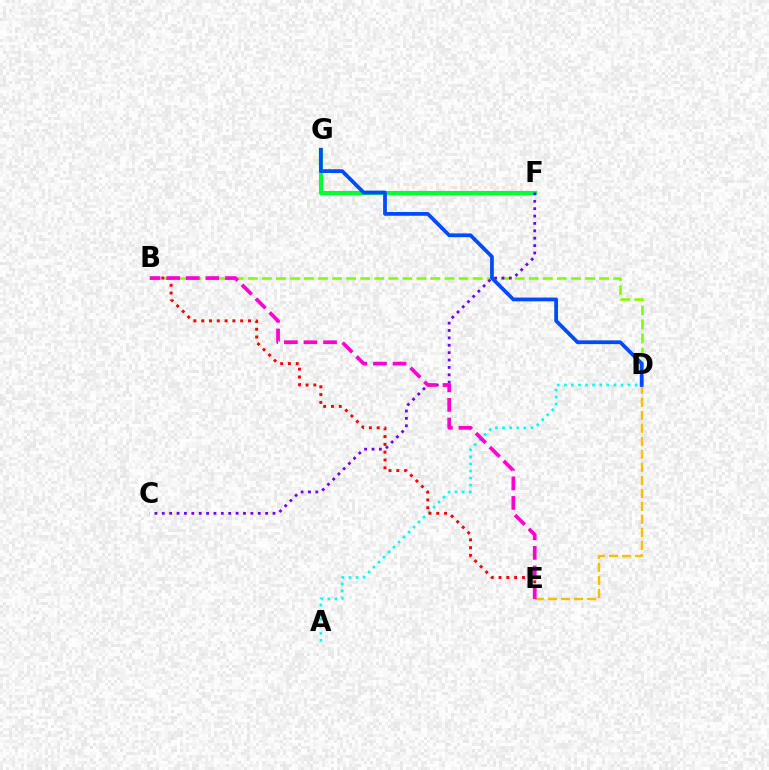{('F', 'G'): [{'color': '#00ff39', 'line_style': 'solid', 'thickness': 2.96}], ('B', 'D'): [{'color': '#84ff00', 'line_style': 'dashed', 'thickness': 1.91}], ('C', 'F'): [{'color': '#7200ff', 'line_style': 'dotted', 'thickness': 2.01}], ('D', 'E'): [{'color': '#ffbd00', 'line_style': 'dashed', 'thickness': 1.77}], ('A', 'D'): [{'color': '#00fff6', 'line_style': 'dotted', 'thickness': 1.92}], ('B', 'E'): [{'color': '#ff0000', 'line_style': 'dotted', 'thickness': 2.12}, {'color': '#ff00cf', 'line_style': 'dashed', 'thickness': 2.66}], ('D', 'G'): [{'color': '#004bff', 'line_style': 'solid', 'thickness': 2.7}]}